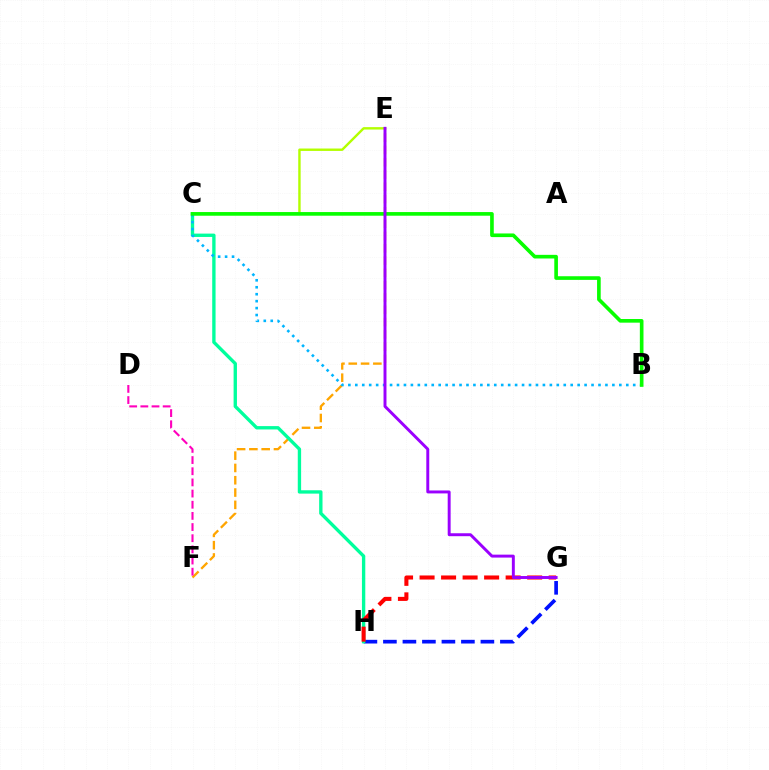{('E', 'F'): [{'color': '#ffa500', 'line_style': 'dashed', 'thickness': 1.67}], ('G', 'H'): [{'color': '#0010ff', 'line_style': 'dashed', 'thickness': 2.65}, {'color': '#ff0000', 'line_style': 'dashed', 'thickness': 2.92}], ('C', 'H'): [{'color': '#00ff9d', 'line_style': 'solid', 'thickness': 2.41}], ('D', 'F'): [{'color': '#ff00bd', 'line_style': 'dashed', 'thickness': 1.52}], ('C', 'E'): [{'color': '#b3ff00', 'line_style': 'solid', 'thickness': 1.74}], ('B', 'C'): [{'color': '#00b5ff', 'line_style': 'dotted', 'thickness': 1.89}, {'color': '#08ff00', 'line_style': 'solid', 'thickness': 2.62}], ('E', 'G'): [{'color': '#9b00ff', 'line_style': 'solid', 'thickness': 2.12}]}